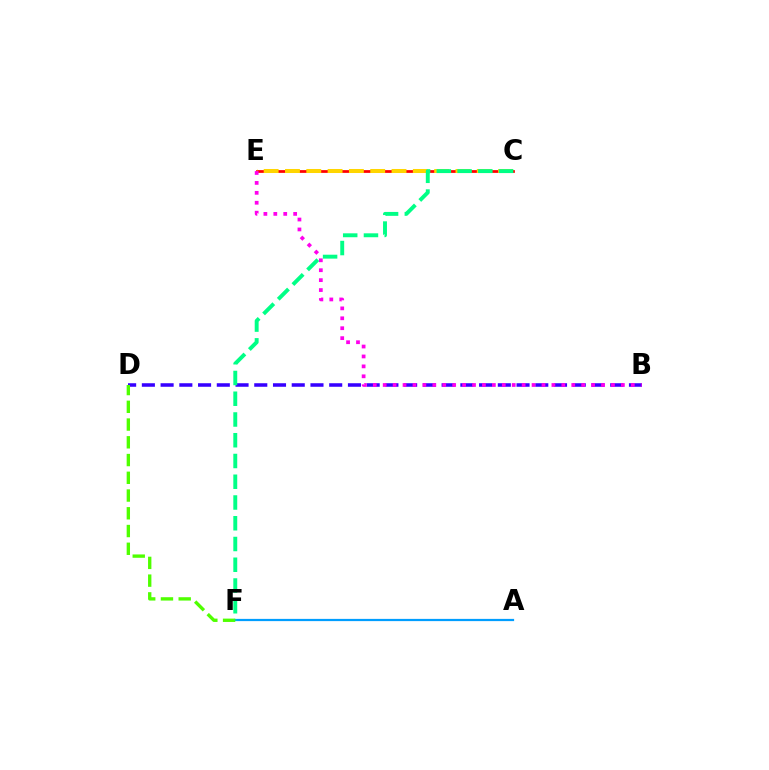{('A', 'F'): [{'color': '#009eff', 'line_style': 'solid', 'thickness': 1.6}], ('B', 'D'): [{'color': '#3700ff', 'line_style': 'dashed', 'thickness': 2.55}], ('C', 'E'): [{'color': '#ff0000', 'line_style': 'solid', 'thickness': 1.97}, {'color': '#ffd500', 'line_style': 'dashed', 'thickness': 2.9}], ('D', 'F'): [{'color': '#4fff00', 'line_style': 'dashed', 'thickness': 2.41}], ('B', 'E'): [{'color': '#ff00ed', 'line_style': 'dotted', 'thickness': 2.7}], ('C', 'F'): [{'color': '#00ff86', 'line_style': 'dashed', 'thickness': 2.82}]}